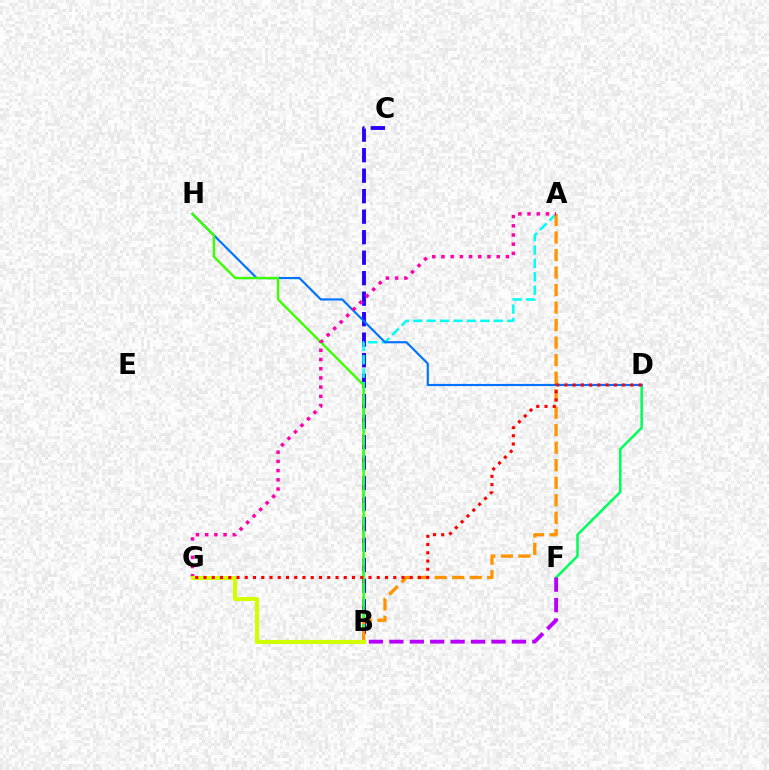{('D', 'F'): [{'color': '#00ff5c', 'line_style': 'solid', 'thickness': 1.82}], ('B', 'C'): [{'color': '#2500ff', 'line_style': 'dashed', 'thickness': 2.79}], ('B', 'F'): [{'color': '#b900ff', 'line_style': 'dashed', 'thickness': 2.77}], ('A', 'B'): [{'color': '#00fff6', 'line_style': 'dashed', 'thickness': 1.82}, {'color': '#ff9400', 'line_style': 'dashed', 'thickness': 2.38}], ('D', 'H'): [{'color': '#0074ff', 'line_style': 'solid', 'thickness': 1.56}], ('B', 'H'): [{'color': '#3dff00', 'line_style': 'solid', 'thickness': 1.72}], ('A', 'G'): [{'color': '#ff00ac', 'line_style': 'dotted', 'thickness': 2.5}], ('B', 'G'): [{'color': '#d1ff00', 'line_style': 'solid', 'thickness': 2.93}], ('D', 'G'): [{'color': '#ff0000', 'line_style': 'dotted', 'thickness': 2.24}]}